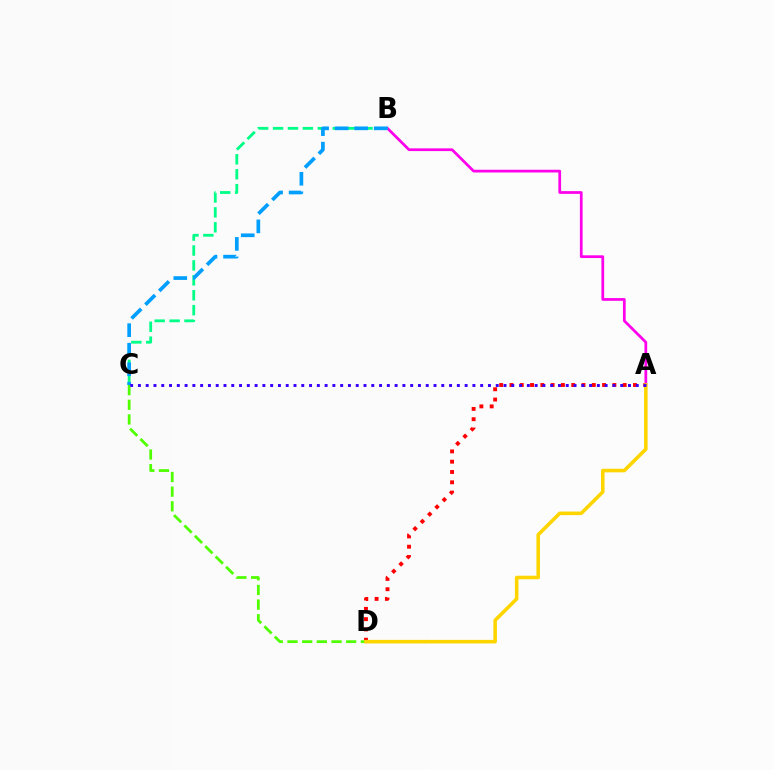{('A', 'B'): [{'color': '#ff00ed', 'line_style': 'solid', 'thickness': 1.97}], ('A', 'D'): [{'color': '#ff0000', 'line_style': 'dotted', 'thickness': 2.8}, {'color': '#ffd500', 'line_style': 'solid', 'thickness': 2.57}], ('B', 'C'): [{'color': '#00ff86', 'line_style': 'dashed', 'thickness': 2.03}, {'color': '#009eff', 'line_style': 'dashed', 'thickness': 2.65}], ('C', 'D'): [{'color': '#4fff00', 'line_style': 'dashed', 'thickness': 1.99}], ('A', 'C'): [{'color': '#3700ff', 'line_style': 'dotted', 'thickness': 2.11}]}